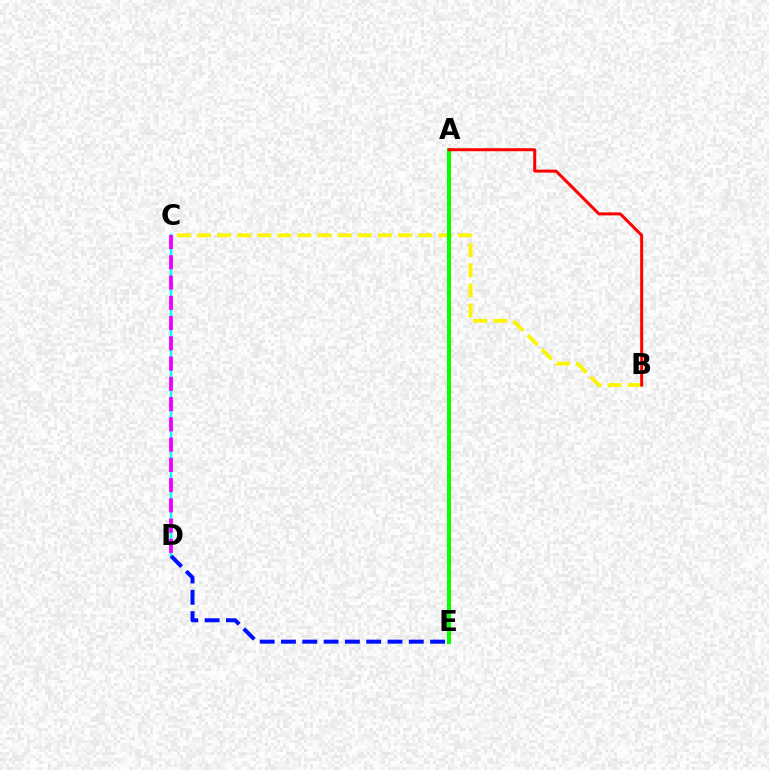{('B', 'C'): [{'color': '#fcf500', 'line_style': 'dashed', 'thickness': 2.73}], ('C', 'D'): [{'color': '#00fff6', 'line_style': 'solid', 'thickness': 1.8}, {'color': '#ee00ff', 'line_style': 'dashed', 'thickness': 2.75}], ('A', 'E'): [{'color': '#08ff00', 'line_style': 'solid', 'thickness': 2.93}], ('A', 'B'): [{'color': '#ff0000', 'line_style': 'solid', 'thickness': 2.15}], ('D', 'E'): [{'color': '#0010ff', 'line_style': 'dashed', 'thickness': 2.89}]}